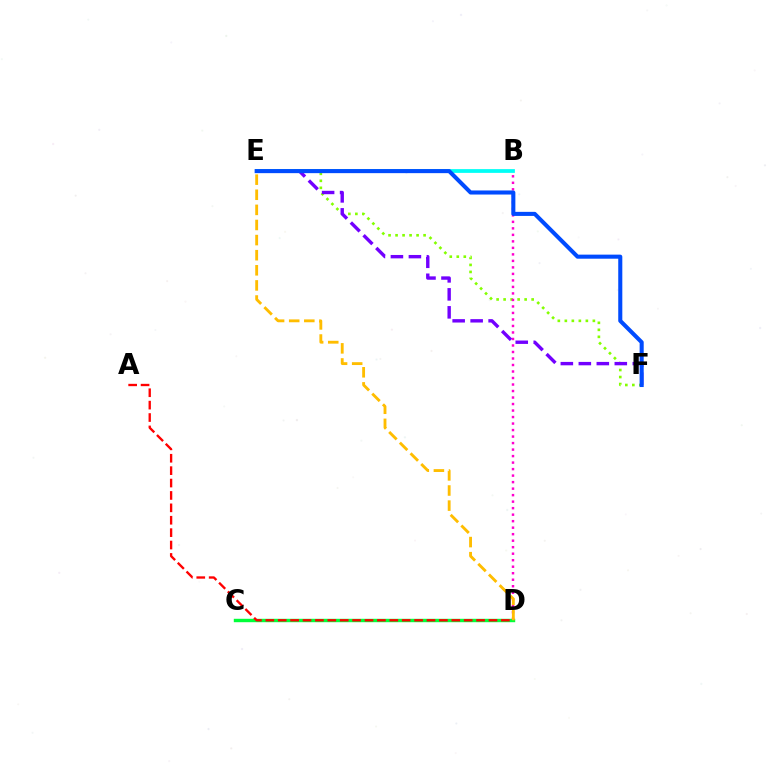{('E', 'F'): [{'color': '#84ff00', 'line_style': 'dotted', 'thickness': 1.9}, {'color': '#7200ff', 'line_style': 'dashed', 'thickness': 2.44}, {'color': '#004bff', 'line_style': 'solid', 'thickness': 2.93}], ('C', 'D'): [{'color': '#00ff39', 'line_style': 'solid', 'thickness': 2.46}], ('B', 'D'): [{'color': '#ff00cf', 'line_style': 'dotted', 'thickness': 1.77}], ('B', 'E'): [{'color': '#00fff6', 'line_style': 'solid', 'thickness': 2.7}], ('D', 'E'): [{'color': '#ffbd00', 'line_style': 'dashed', 'thickness': 2.05}], ('A', 'D'): [{'color': '#ff0000', 'line_style': 'dashed', 'thickness': 1.68}]}